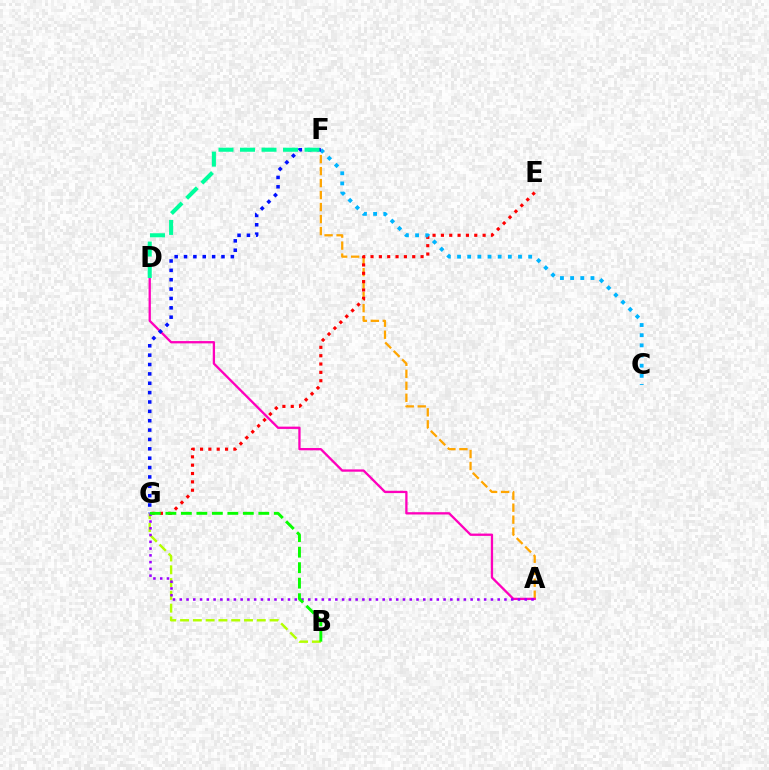{('A', 'F'): [{'color': '#ffa500', 'line_style': 'dashed', 'thickness': 1.63}], ('B', 'G'): [{'color': '#b3ff00', 'line_style': 'dashed', 'thickness': 1.74}, {'color': '#08ff00', 'line_style': 'dashed', 'thickness': 2.1}], ('E', 'G'): [{'color': '#ff0000', 'line_style': 'dotted', 'thickness': 2.27}], ('C', 'F'): [{'color': '#00b5ff', 'line_style': 'dotted', 'thickness': 2.76}], ('A', 'D'): [{'color': '#ff00bd', 'line_style': 'solid', 'thickness': 1.66}], ('F', 'G'): [{'color': '#0010ff', 'line_style': 'dotted', 'thickness': 2.54}], ('A', 'G'): [{'color': '#9b00ff', 'line_style': 'dotted', 'thickness': 1.84}], ('D', 'F'): [{'color': '#00ff9d', 'line_style': 'dashed', 'thickness': 2.92}]}